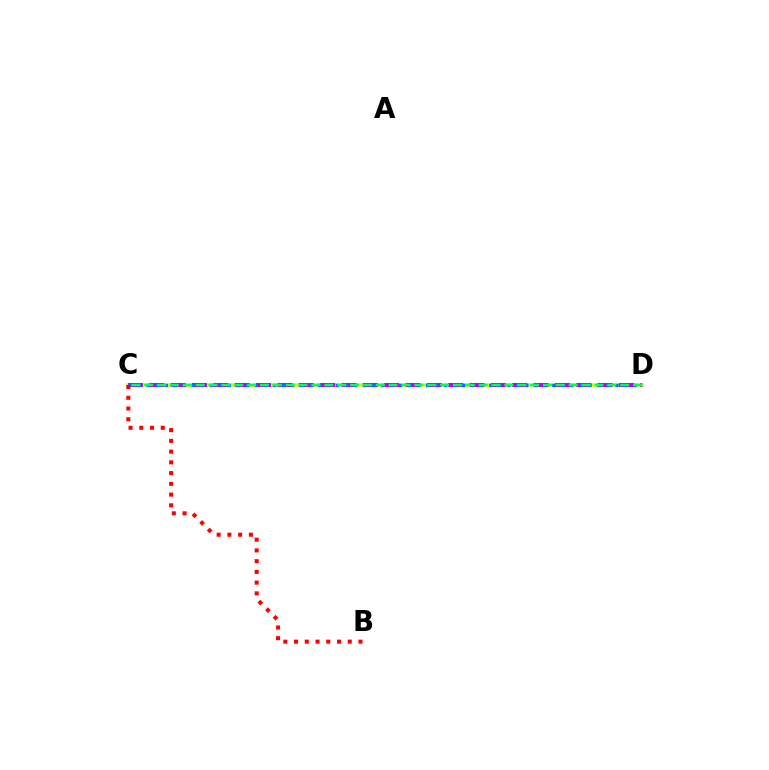{('C', 'D'): [{'color': '#d1ff00', 'line_style': 'solid', 'thickness': 2.53}, {'color': '#b900ff', 'line_style': 'dashed', 'thickness': 2.9}, {'color': '#0074ff', 'line_style': 'dotted', 'thickness': 2.45}, {'color': '#00ff5c', 'line_style': 'dashed', 'thickness': 1.75}], ('B', 'C'): [{'color': '#ff0000', 'line_style': 'dotted', 'thickness': 2.92}]}